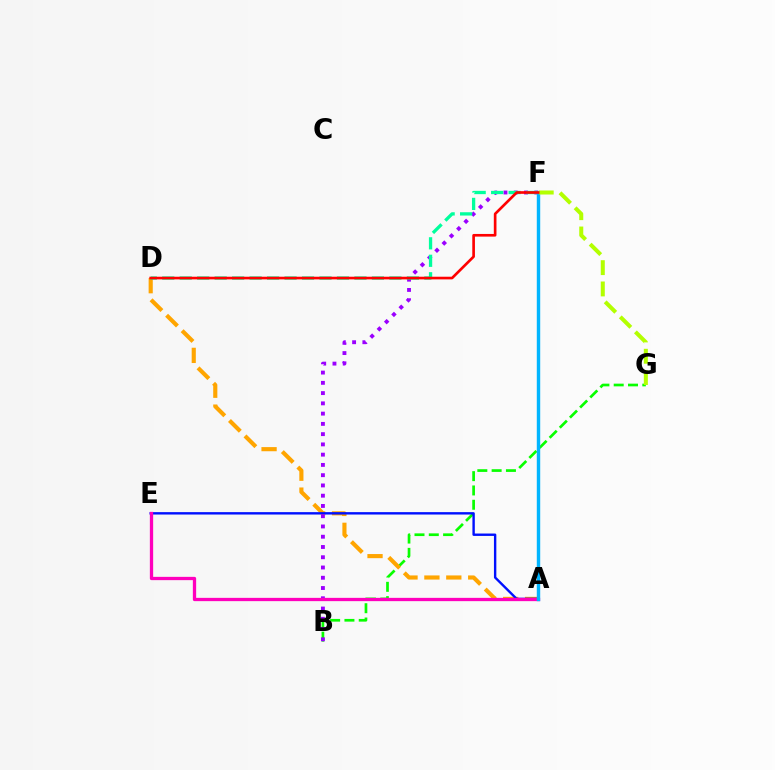{('B', 'G'): [{'color': '#08ff00', 'line_style': 'dashed', 'thickness': 1.94}], ('A', 'D'): [{'color': '#ffa500', 'line_style': 'dashed', 'thickness': 2.98}], ('A', 'E'): [{'color': '#0010ff', 'line_style': 'solid', 'thickness': 1.72}, {'color': '#ff00bd', 'line_style': 'solid', 'thickness': 2.37}], ('B', 'F'): [{'color': '#9b00ff', 'line_style': 'dotted', 'thickness': 2.79}], ('D', 'F'): [{'color': '#00ff9d', 'line_style': 'dashed', 'thickness': 2.37}, {'color': '#ff0000', 'line_style': 'solid', 'thickness': 1.91}], ('A', 'F'): [{'color': '#00b5ff', 'line_style': 'solid', 'thickness': 2.47}], ('F', 'G'): [{'color': '#b3ff00', 'line_style': 'dashed', 'thickness': 2.89}]}